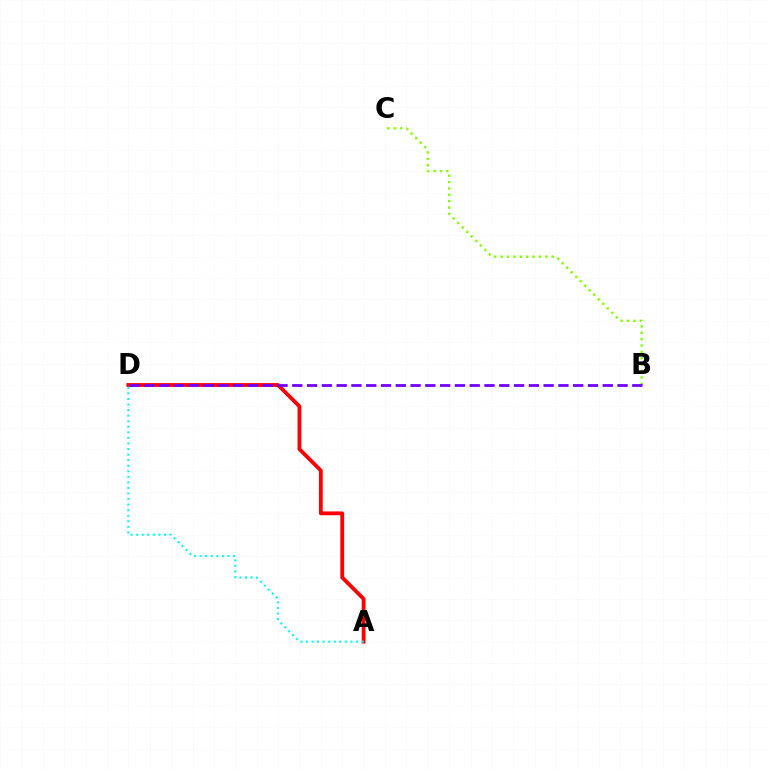{('A', 'D'): [{'color': '#ff0000', 'line_style': 'solid', 'thickness': 2.74}, {'color': '#00fff6', 'line_style': 'dotted', 'thickness': 1.51}], ('B', 'C'): [{'color': '#84ff00', 'line_style': 'dotted', 'thickness': 1.73}], ('B', 'D'): [{'color': '#7200ff', 'line_style': 'dashed', 'thickness': 2.01}]}